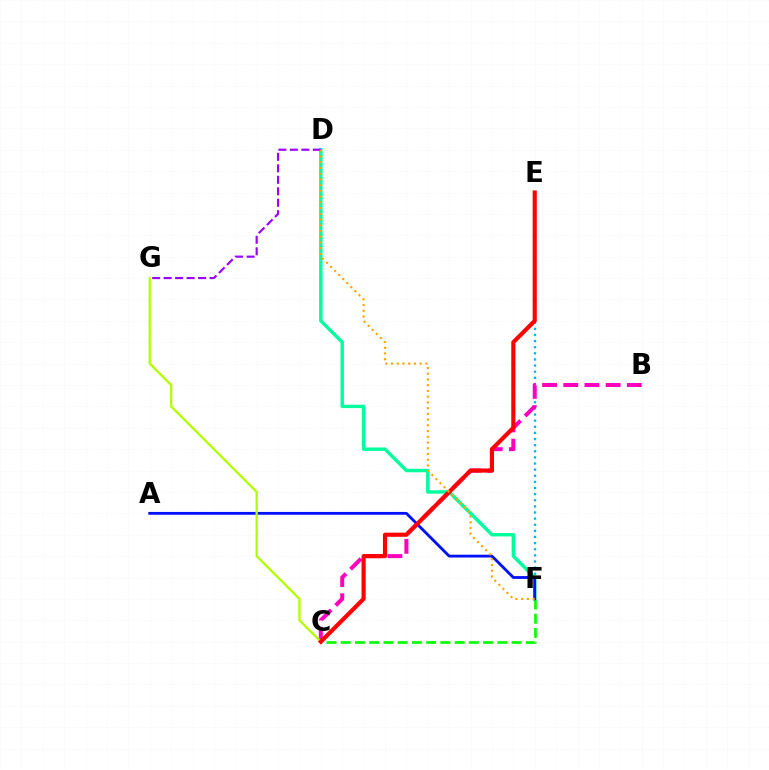{('C', 'F'): [{'color': '#08ff00', 'line_style': 'dashed', 'thickness': 1.93}], ('E', 'F'): [{'color': '#00b5ff', 'line_style': 'dotted', 'thickness': 1.66}], ('D', 'F'): [{'color': '#00ff9d', 'line_style': 'solid', 'thickness': 2.45}, {'color': '#ffa500', 'line_style': 'dotted', 'thickness': 1.56}], ('B', 'C'): [{'color': '#ff00bd', 'line_style': 'dashed', 'thickness': 2.88}], ('D', 'G'): [{'color': '#9b00ff', 'line_style': 'dashed', 'thickness': 1.56}], ('A', 'F'): [{'color': '#0010ff', 'line_style': 'solid', 'thickness': 2.02}], ('C', 'G'): [{'color': '#b3ff00', 'line_style': 'solid', 'thickness': 1.69}], ('C', 'E'): [{'color': '#ff0000', 'line_style': 'solid', 'thickness': 2.98}]}